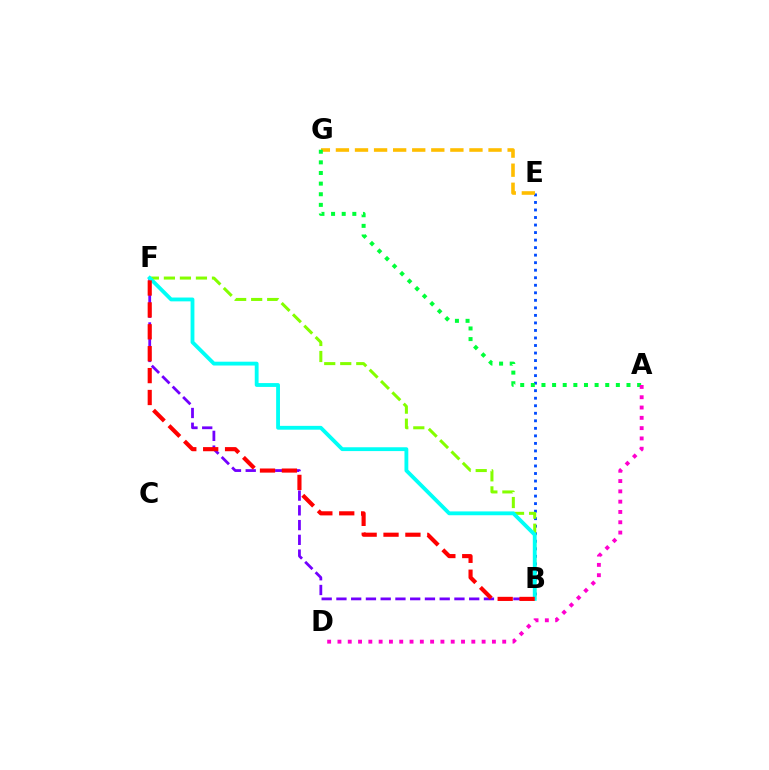{('B', 'E'): [{'color': '#004bff', 'line_style': 'dotted', 'thickness': 2.05}], ('E', 'G'): [{'color': '#ffbd00', 'line_style': 'dashed', 'thickness': 2.59}], ('A', 'G'): [{'color': '#00ff39', 'line_style': 'dotted', 'thickness': 2.89}], ('B', 'F'): [{'color': '#7200ff', 'line_style': 'dashed', 'thickness': 2.0}, {'color': '#84ff00', 'line_style': 'dashed', 'thickness': 2.18}, {'color': '#00fff6', 'line_style': 'solid', 'thickness': 2.76}, {'color': '#ff0000', 'line_style': 'dashed', 'thickness': 2.97}], ('A', 'D'): [{'color': '#ff00cf', 'line_style': 'dotted', 'thickness': 2.8}]}